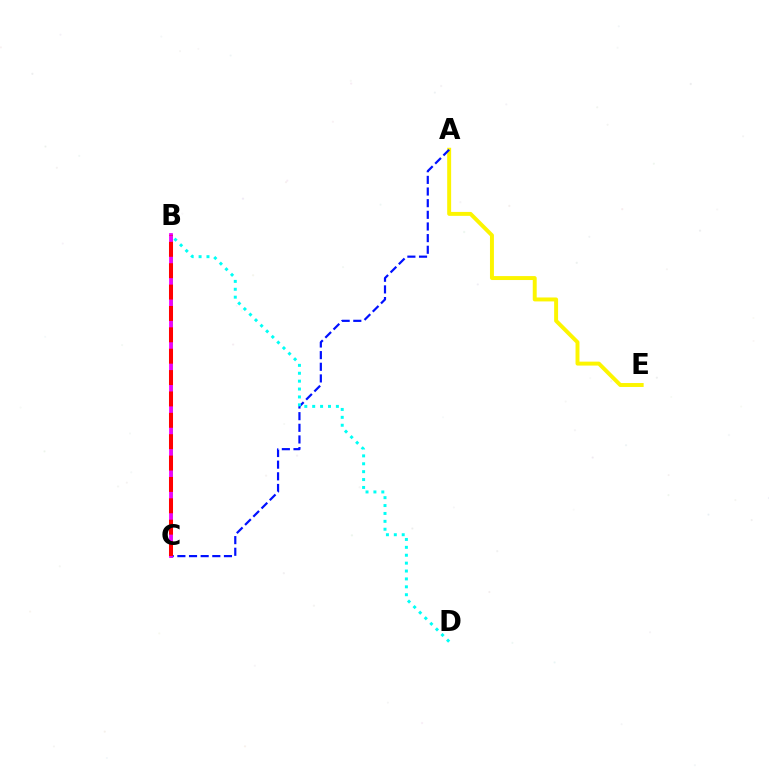{('B', 'C'): [{'color': '#08ff00', 'line_style': 'solid', 'thickness': 1.91}, {'color': '#ee00ff', 'line_style': 'solid', 'thickness': 2.71}, {'color': '#ff0000', 'line_style': 'dashed', 'thickness': 2.9}], ('A', 'E'): [{'color': '#fcf500', 'line_style': 'solid', 'thickness': 2.84}], ('A', 'C'): [{'color': '#0010ff', 'line_style': 'dashed', 'thickness': 1.58}], ('B', 'D'): [{'color': '#00fff6', 'line_style': 'dotted', 'thickness': 2.15}]}